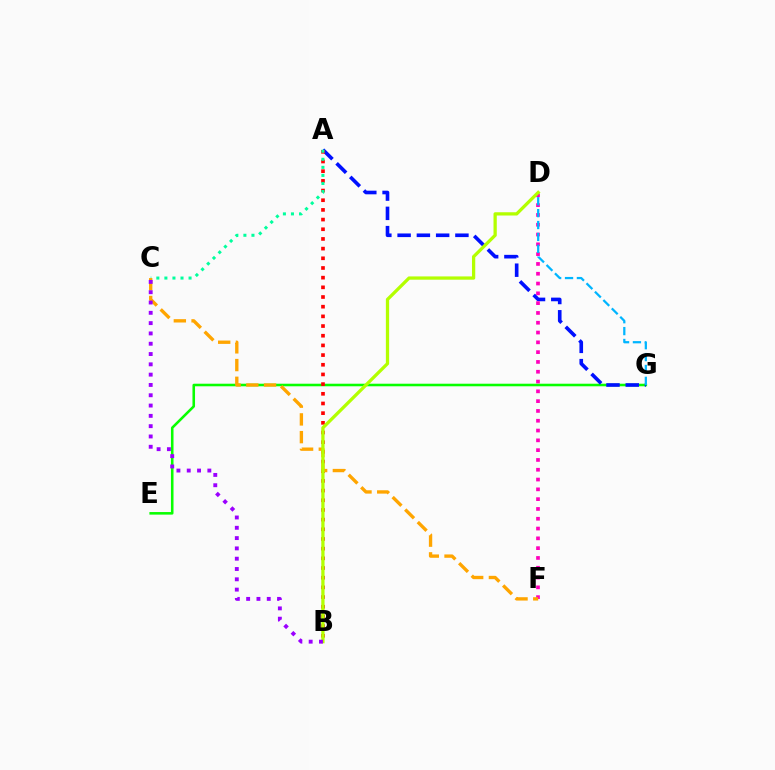{('E', 'G'): [{'color': '#08ff00', 'line_style': 'solid', 'thickness': 1.85}], ('A', 'G'): [{'color': '#0010ff', 'line_style': 'dashed', 'thickness': 2.62}], ('D', 'F'): [{'color': '#ff00bd', 'line_style': 'dotted', 'thickness': 2.66}], ('A', 'B'): [{'color': '#ff0000', 'line_style': 'dotted', 'thickness': 2.63}], ('D', 'G'): [{'color': '#00b5ff', 'line_style': 'dashed', 'thickness': 1.61}], ('A', 'C'): [{'color': '#00ff9d', 'line_style': 'dotted', 'thickness': 2.19}], ('C', 'F'): [{'color': '#ffa500', 'line_style': 'dashed', 'thickness': 2.41}], ('B', 'D'): [{'color': '#b3ff00', 'line_style': 'solid', 'thickness': 2.36}], ('B', 'C'): [{'color': '#9b00ff', 'line_style': 'dotted', 'thickness': 2.8}]}